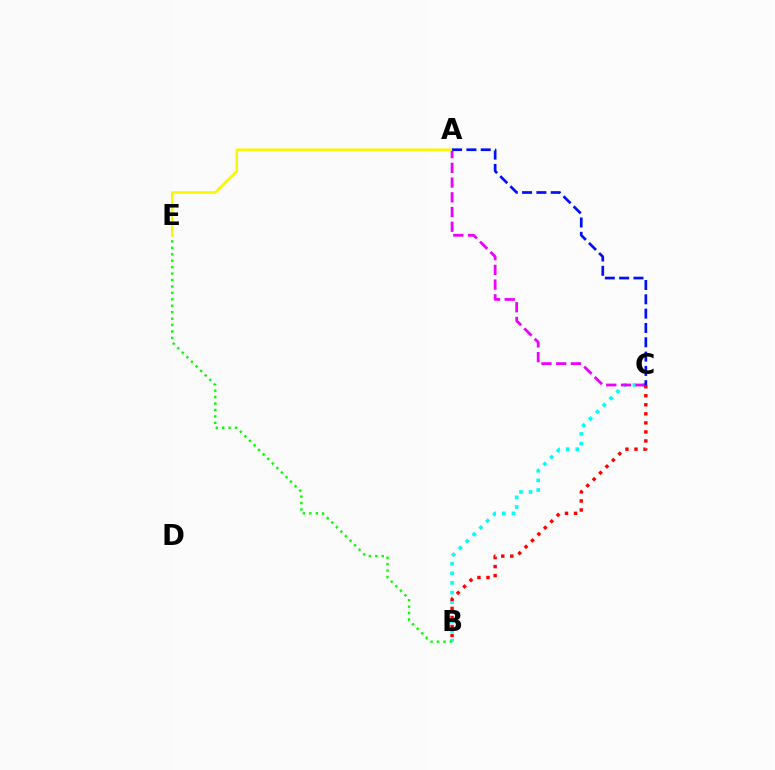{('B', 'C'): [{'color': '#00fff6', 'line_style': 'dotted', 'thickness': 2.61}, {'color': '#ff0000', 'line_style': 'dotted', 'thickness': 2.46}], ('B', 'E'): [{'color': '#08ff00', 'line_style': 'dotted', 'thickness': 1.75}], ('A', 'C'): [{'color': '#ee00ff', 'line_style': 'dashed', 'thickness': 2.0}, {'color': '#0010ff', 'line_style': 'dashed', 'thickness': 1.94}], ('A', 'E'): [{'color': '#fcf500', 'line_style': 'solid', 'thickness': 1.8}]}